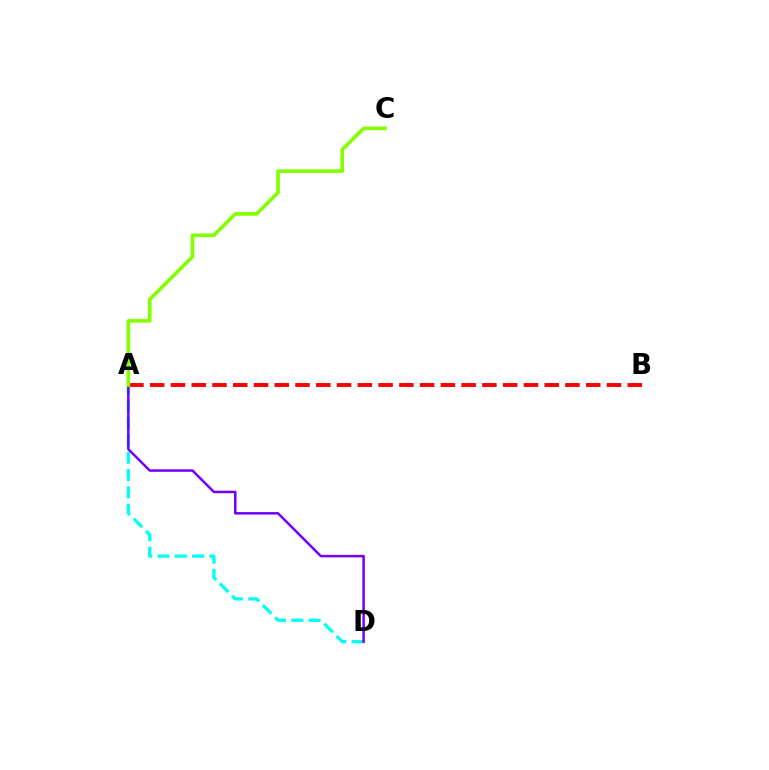{('A', 'D'): [{'color': '#00fff6', 'line_style': 'dashed', 'thickness': 2.35}, {'color': '#7200ff', 'line_style': 'solid', 'thickness': 1.8}], ('A', 'B'): [{'color': '#ff0000', 'line_style': 'dashed', 'thickness': 2.82}], ('A', 'C'): [{'color': '#84ff00', 'line_style': 'solid', 'thickness': 2.62}]}